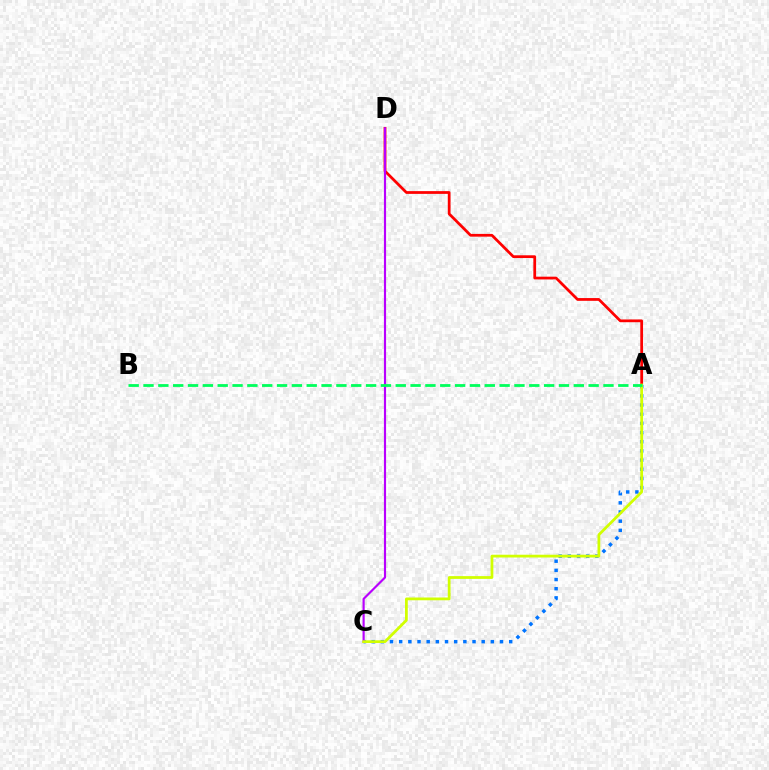{('A', 'D'): [{'color': '#ff0000', 'line_style': 'solid', 'thickness': 1.98}], ('A', 'C'): [{'color': '#0074ff', 'line_style': 'dotted', 'thickness': 2.49}, {'color': '#d1ff00', 'line_style': 'solid', 'thickness': 1.99}], ('C', 'D'): [{'color': '#b900ff', 'line_style': 'solid', 'thickness': 1.55}], ('A', 'B'): [{'color': '#00ff5c', 'line_style': 'dashed', 'thickness': 2.02}]}